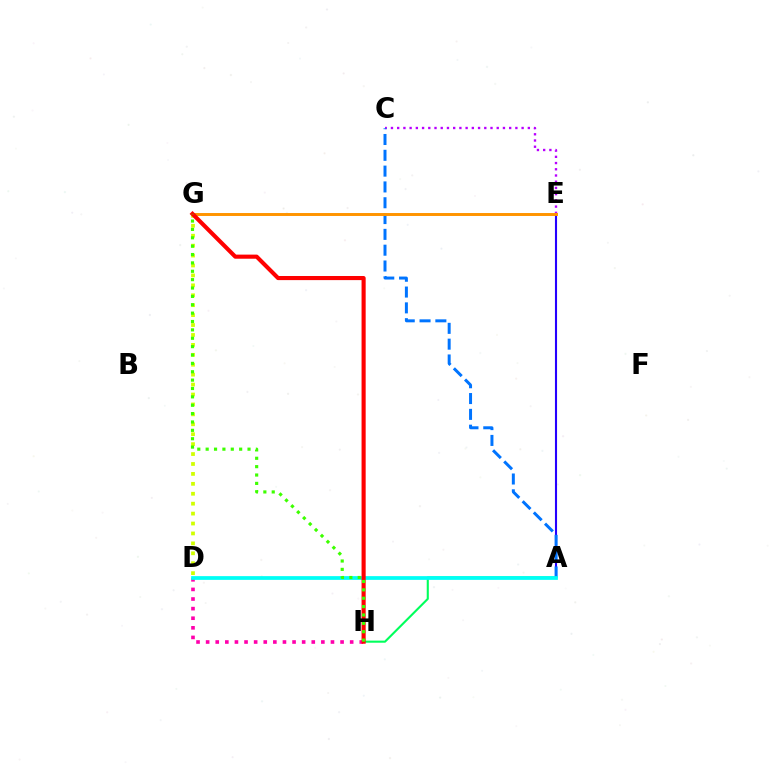{('D', 'H'): [{'color': '#ff00ac', 'line_style': 'dotted', 'thickness': 2.61}], ('A', 'E'): [{'color': '#2500ff', 'line_style': 'solid', 'thickness': 1.52}], ('D', 'G'): [{'color': '#d1ff00', 'line_style': 'dotted', 'thickness': 2.7}], ('A', 'H'): [{'color': '#00ff5c', 'line_style': 'solid', 'thickness': 1.51}], ('C', 'E'): [{'color': '#b900ff', 'line_style': 'dotted', 'thickness': 1.69}], ('A', 'C'): [{'color': '#0074ff', 'line_style': 'dashed', 'thickness': 2.15}], ('E', 'G'): [{'color': '#ff9400', 'line_style': 'solid', 'thickness': 2.12}], ('A', 'D'): [{'color': '#00fff6', 'line_style': 'solid', 'thickness': 2.69}], ('G', 'H'): [{'color': '#ff0000', 'line_style': 'solid', 'thickness': 2.96}, {'color': '#3dff00', 'line_style': 'dotted', 'thickness': 2.27}]}